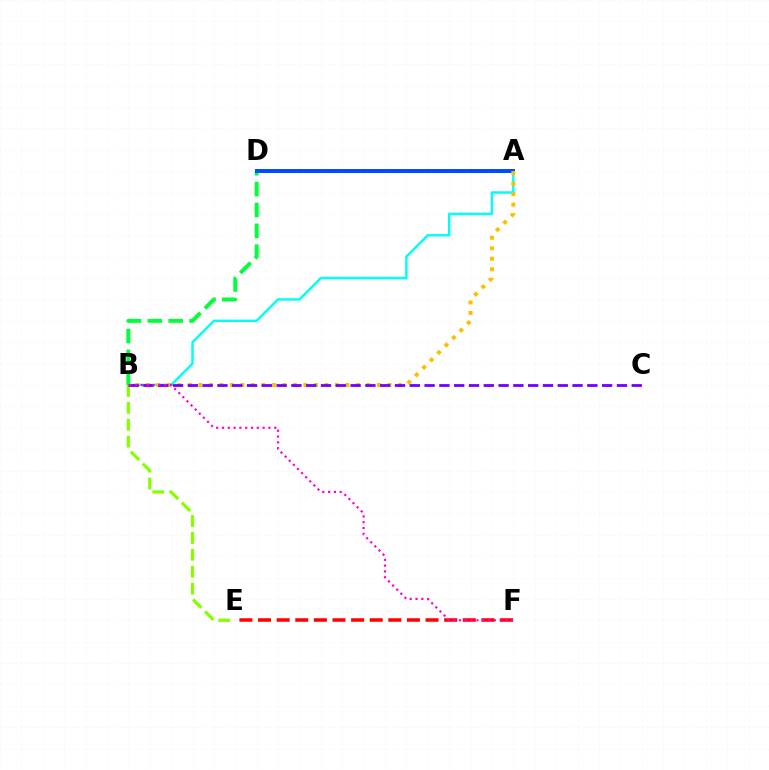{('E', 'F'): [{'color': '#ff0000', 'line_style': 'dashed', 'thickness': 2.53}], ('A', 'B'): [{'color': '#00fff6', 'line_style': 'solid', 'thickness': 1.76}, {'color': '#ffbd00', 'line_style': 'dotted', 'thickness': 2.85}], ('B', 'D'): [{'color': '#00ff39', 'line_style': 'dashed', 'thickness': 2.83}], ('A', 'D'): [{'color': '#004bff', 'line_style': 'solid', 'thickness': 2.86}], ('B', 'E'): [{'color': '#84ff00', 'line_style': 'dashed', 'thickness': 2.3}], ('B', 'C'): [{'color': '#7200ff', 'line_style': 'dashed', 'thickness': 2.01}], ('B', 'F'): [{'color': '#ff00cf', 'line_style': 'dotted', 'thickness': 1.58}]}